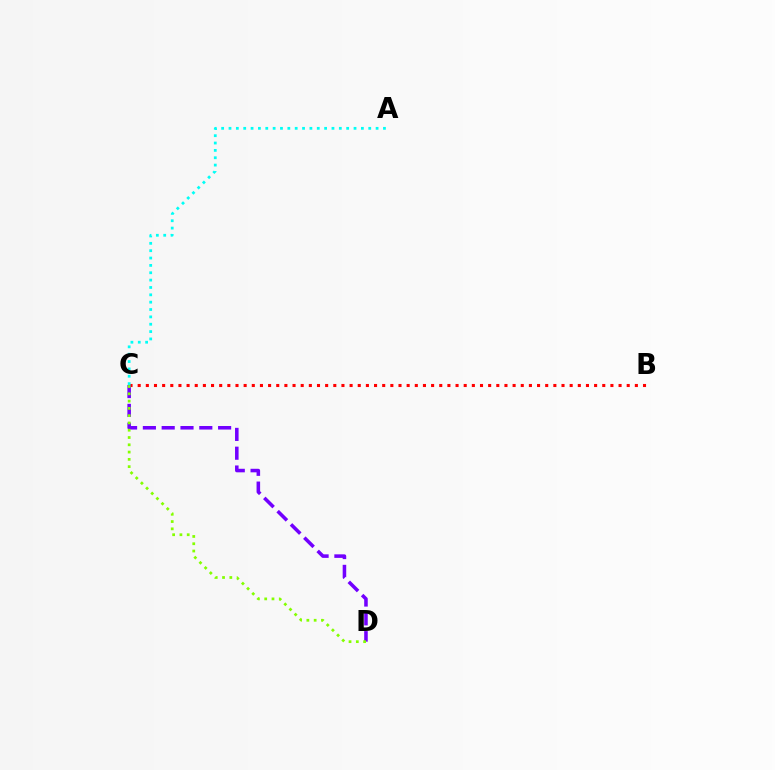{('B', 'C'): [{'color': '#ff0000', 'line_style': 'dotted', 'thickness': 2.21}], ('A', 'C'): [{'color': '#00fff6', 'line_style': 'dotted', 'thickness': 2.0}], ('C', 'D'): [{'color': '#7200ff', 'line_style': 'dashed', 'thickness': 2.56}, {'color': '#84ff00', 'line_style': 'dotted', 'thickness': 1.98}]}